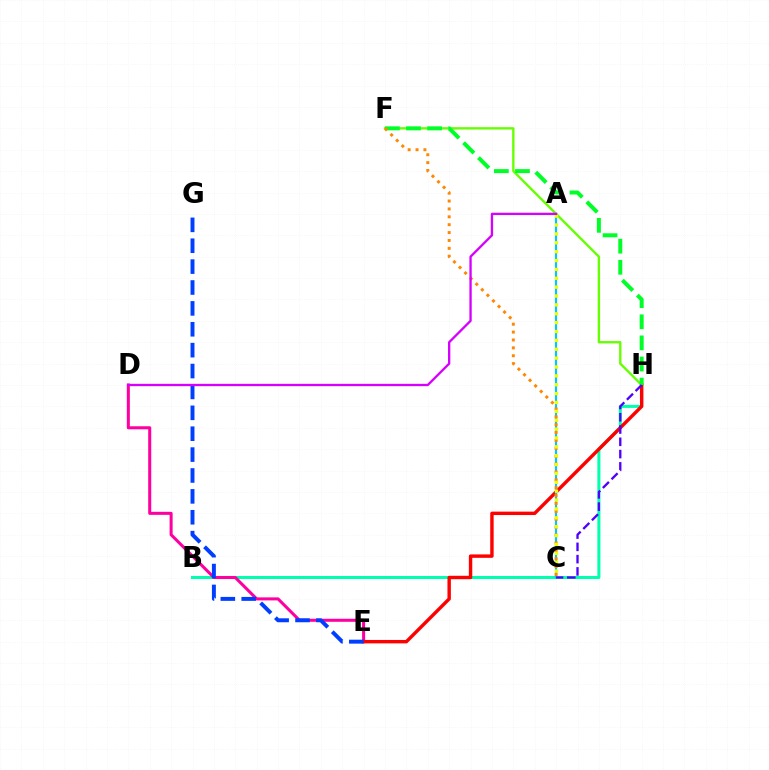{('B', 'H'): [{'color': '#00ffaf', 'line_style': 'solid', 'thickness': 2.18}], ('D', 'E'): [{'color': '#ff00a0', 'line_style': 'solid', 'thickness': 2.19}], ('F', 'H'): [{'color': '#66ff00', 'line_style': 'solid', 'thickness': 1.7}, {'color': '#00ff27', 'line_style': 'dashed', 'thickness': 2.87}], ('E', 'H'): [{'color': '#ff0000', 'line_style': 'solid', 'thickness': 2.45}], ('A', 'C'): [{'color': '#00c7ff', 'line_style': 'solid', 'thickness': 1.56}, {'color': '#eeff00', 'line_style': 'dotted', 'thickness': 2.41}], ('C', 'F'): [{'color': '#ff8800', 'line_style': 'dotted', 'thickness': 2.14}], ('E', 'G'): [{'color': '#003fff', 'line_style': 'dashed', 'thickness': 2.84}], ('C', 'H'): [{'color': '#4f00ff', 'line_style': 'dashed', 'thickness': 1.67}], ('A', 'D'): [{'color': '#d600ff', 'line_style': 'solid', 'thickness': 1.67}]}